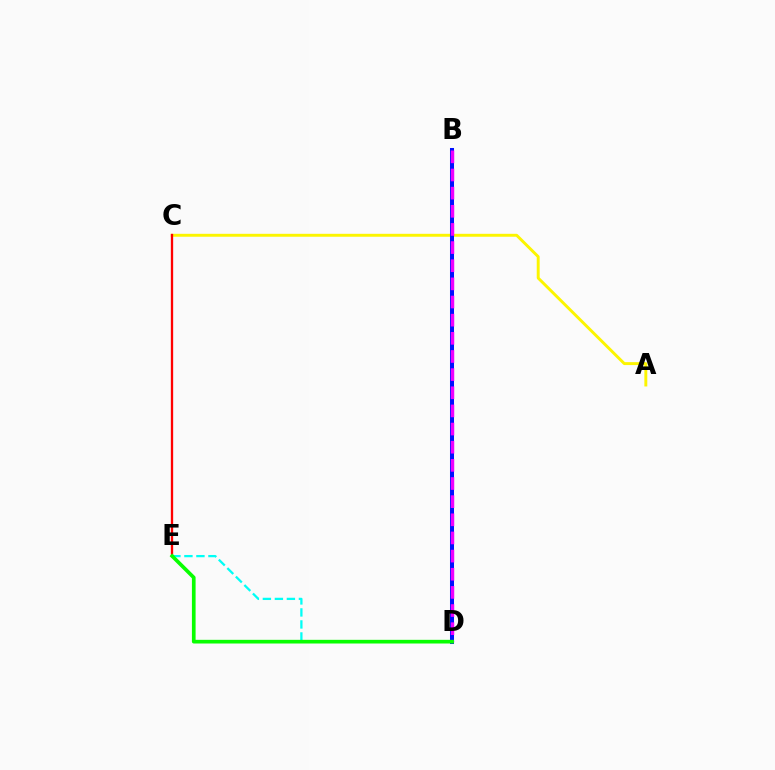{('A', 'C'): [{'color': '#fcf500', 'line_style': 'solid', 'thickness': 2.11}], ('B', 'D'): [{'color': '#0010ff', 'line_style': 'solid', 'thickness': 2.9}, {'color': '#ee00ff', 'line_style': 'dashed', 'thickness': 2.47}], ('D', 'E'): [{'color': '#00fff6', 'line_style': 'dashed', 'thickness': 1.63}, {'color': '#08ff00', 'line_style': 'solid', 'thickness': 2.65}], ('C', 'E'): [{'color': '#ff0000', 'line_style': 'solid', 'thickness': 1.66}]}